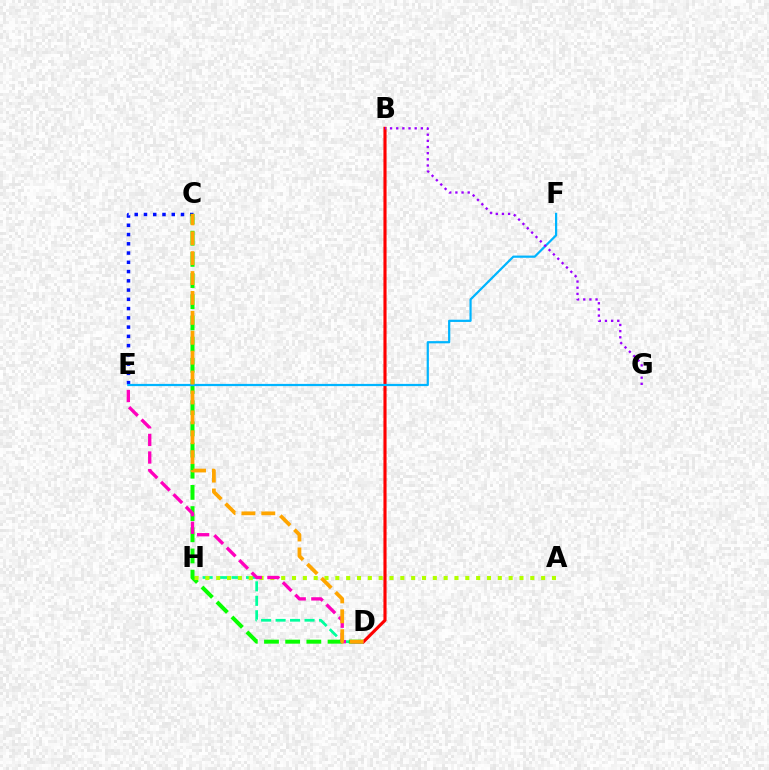{('D', 'H'): [{'color': '#00ff9d', 'line_style': 'dashed', 'thickness': 1.97}], ('C', 'E'): [{'color': '#0010ff', 'line_style': 'dotted', 'thickness': 2.51}], ('C', 'D'): [{'color': '#08ff00', 'line_style': 'dashed', 'thickness': 2.88}, {'color': '#ffa500', 'line_style': 'dashed', 'thickness': 2.7}], ('A', 'H'): [{'color': '#b3ff00', 'line_style': 'dotted', 'thickness': 2.94}], ('B', 'D'): [{'color': '#ff0000', 'line_style': 'solid', 'thickness': 2.25}], ('E', 'F'): [{'color': '#00b5ff', 'line_style': 'solid', 'thickness': 1.6}], ('D', 'E'): [{'color': '#ff00bd', 'line_style': 'dashed', 'thickness': 2.39}], ('B', 'G'): [{'color': '#9b00ff', 'line_style': 'dotted', 'thickness': 1.67}]}